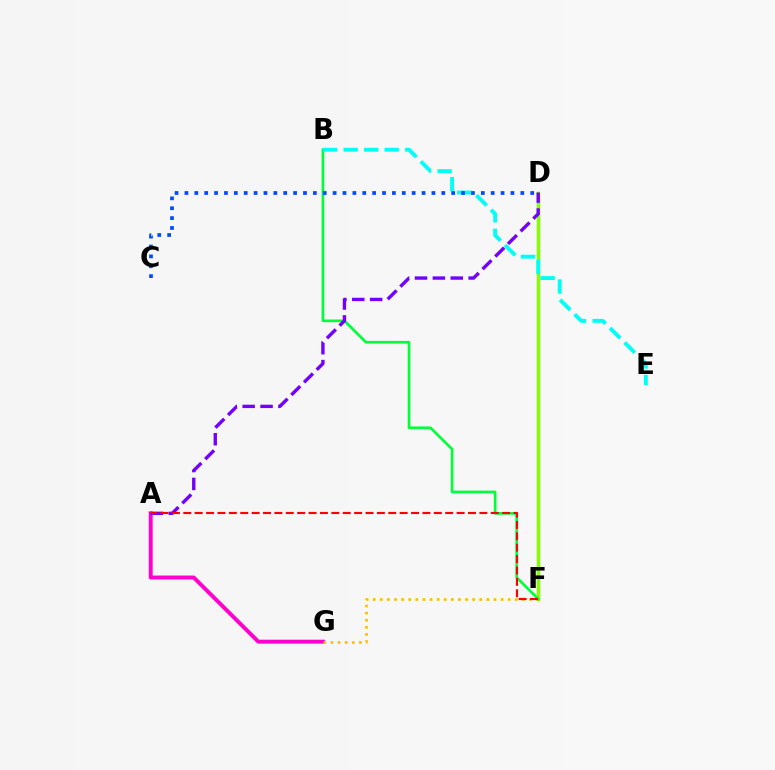{('A', 'G'): [{'color': '#ff00cf', 'line_style': 'solid', 'thickness': 2.82}], ('D', 'F'): [{'color': '#84ff00', 'line_style': 'solid', 'thickness': 2.5}], ('F', 'G'): [{'color': '#ffbd00', 'line_style': 'dotted', 'thickness': 1.93}], ('B', 'F'): [{'color': '#00ff39', 'line_style': 'solid', 'thickness': 1.92}], ('B', 'E'): [{'color': '#00fff6', 'line_style': 'dashed', 'thickness': 2.79}], ('A', 'D'): [{'color': '#7200ff', 'line_style': 'dashed', 'thickness': 2.43}], ('C', 'D'): [{'color': '#004bff', 'line_style': 'dotted', 'thickness': 2.68}], ('A', 'F'): [{'color': '#ff0000', 'line_style': 'dashed', 'thickness': 1.55}]}